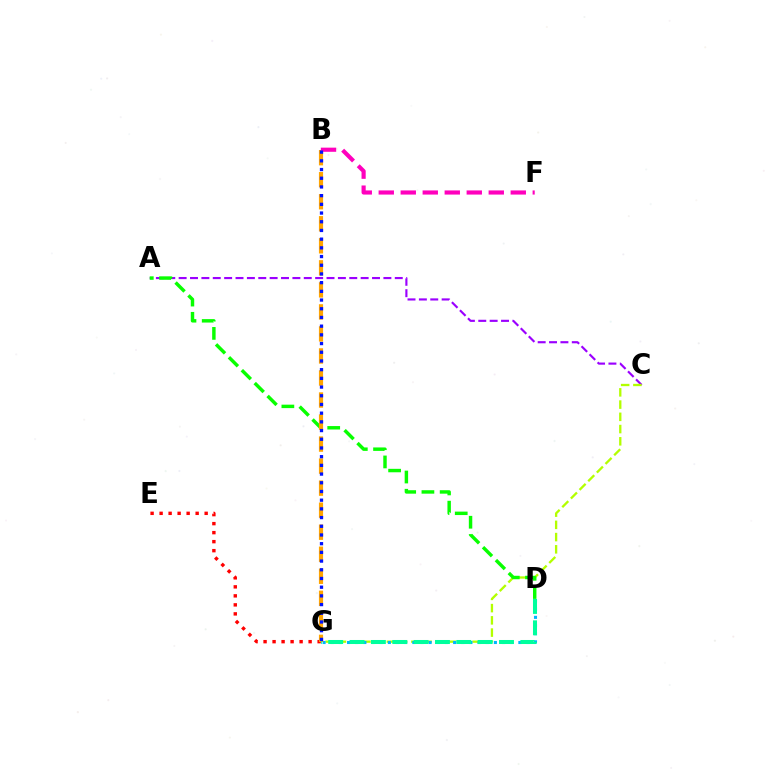{('A', 'C'): [{'color': '#9b00ff', 'line_style': 'dashed', 'thickness': 1.55}], ('C', 'G'): [{'color': '#b3ff00', 'line_style': 'dashed', 'thickness': 1.66}], ('D', 'G'): [{'color': '#00b5ff', 'line_style': 'dotted', 'thickness': 2.22}, {'color': '#00ff9d', 'line_style': 'dashed', 'thickness': 2.9}], ('E', 'G'): [{'color': '#ff0000', 'line_style': 'dotted', 'thickness': 2.45}], ('A', 'D'): [{'color': '#08ff00', 'line_style': 'dashed', 'thickness': 2.48}], ('B', 'G'): [{'color': '#ffa500', 'line_style': 'dashed', 'thickness': 2.99}, {'color': '#0010ff', 'line_style': 'dotted', 'thickness': 2.36}], ('B', 'F'): [{'color': '#ff00bd', 'line_style': 'dashed', 'thickness': 2.99}]}